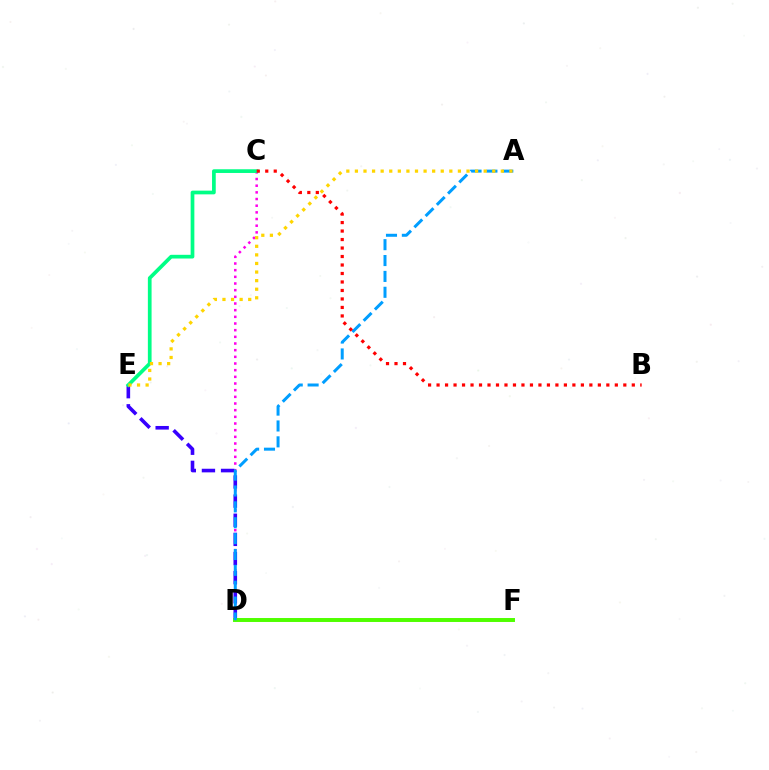{('C', 'D'): [{'color': '#ff00ed', 'line_style': 'dotted', 'thickness': 1.81}], ('D', 'E'): [{'color': '#3700ff', 'line_style': 'dashed', 'thickness': 2.6}], ('D', 'F'): [{'color': '#4fff00', 'line_style': 'solid', 'thickness': 2.85}], ('A', 'D'): [{'color': '#009eff', 'line_style': 'dashed', 'thickness': 2.16}], ('C', 'E'): [{'color': '#00ff86', 'line_style': 'solid', 'thickness': 2.67}], ('A', 'E'): [{'color': '#ffd500', 'line_style': 'dotted', 'thickness': 2.33}], ('B', 'C'): [{'color': '#ff0000', 'line_style': 'dotted', 'thickness': 2.31}]}